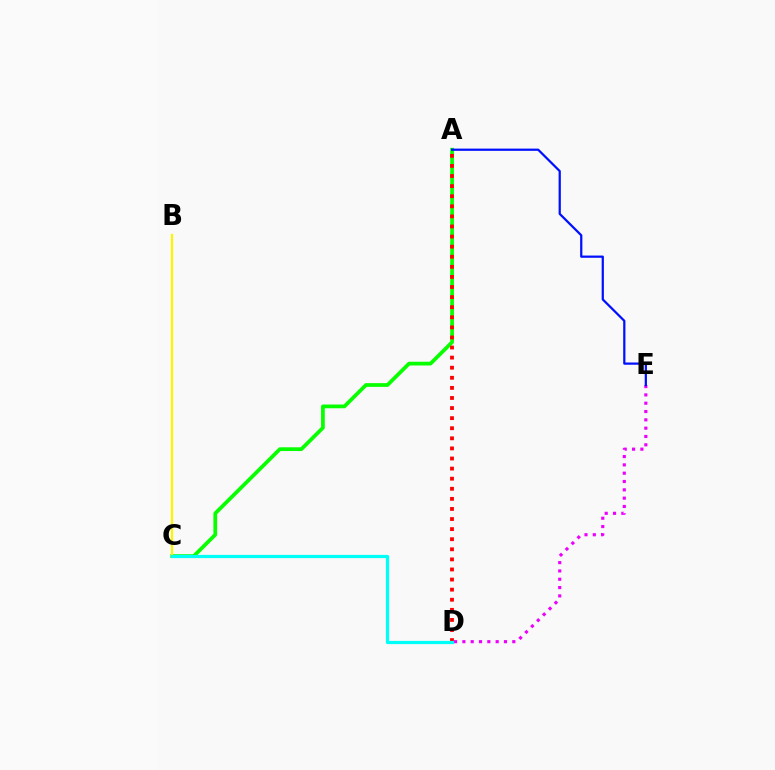{('D', 'E'): [{'color': '#ee00ff', 'line_style': 'dotted', 'thickness': 2.26}], ('A', 'C'): [{'color': '#08ff00', 'line_style': 'solid', 'thickness': 2.7}], ('A', 'D'): [{'color': '#ff0000', 'line_style': 'dotted', 'thickness': 2.74}], ('A', 'E'): [{'color': '#0010ff', 'line_style': 'solid', 'thickness': 1.61}], ('B', 'C'): [{'color': '#fcf500', 'line_style': 'solid', 'thickness': 1.63}], ('C', 'D'): [{'color': '#00fff6', 'line_style': 'solid', 'thickness': 2.32}]}